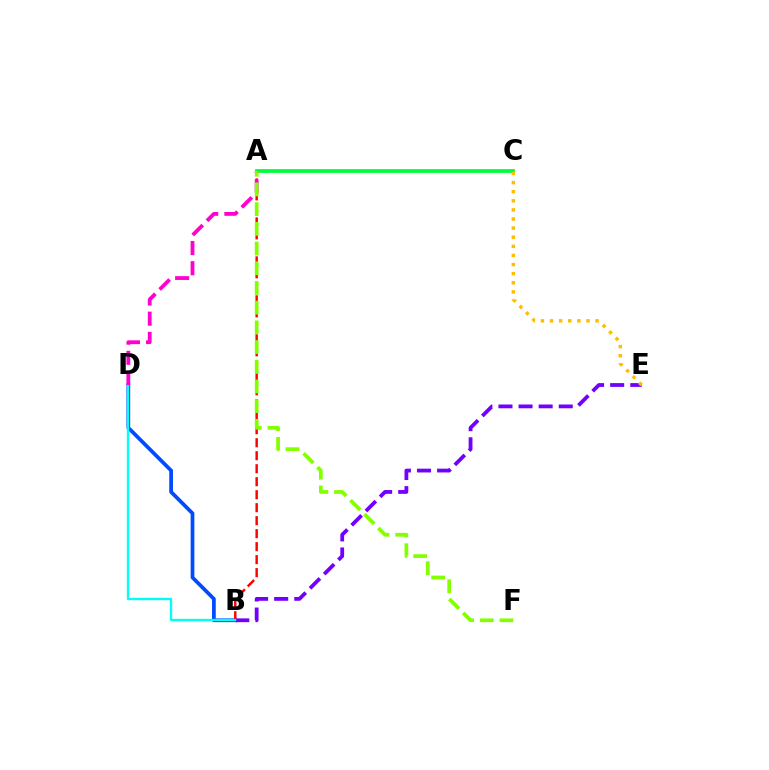{('B', 'D'): [{'color': '#004bff', 'line_style': 'solid', 'thickness': 2.69}, {'color': '#00fff6', 'line_style': 'solid', 'thickness': 1.68}], ('A', 'C'): [{'color': '#00ff39', 'line_style': 'solid', 'thickness': 2.71}], ('A', 'B'): [{'color': '#ff0000', 'line_style': 'dashed', 'thickness': 1.76}], ('B', 'E'): [{'color': '#7200ff', 'line_style': 'dashed', 'thickness': 2.73}], ('C', 'E'): [{'color': '#ffbd00', 'line_style': 'dotted', 'thickness': 2.47}], ('A', 'D'): [{'color': '#ff00cf', 'line_style': 'dashed', 'thickness': 2.74}], ('A', 'F'): [{'color': '#84ff00', 'line_style': 'dashed', 'thickness': 2.68}]}